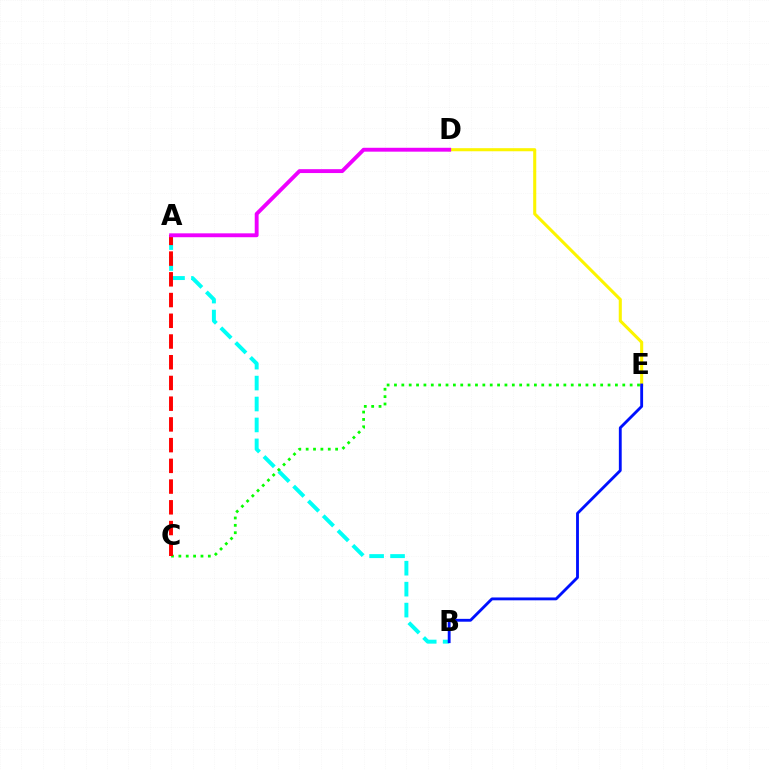{('A', 'B'): [{'color': '#00fff6', 'line_style': 'dashed', 'thickness': 2.84}], ('D', 'E'): [{'color': '#fcf500', 'line_style': 'solid', 'thickness': 2.22}], ('C', 'E'): [{'color': '#08ff00', 'line_style': 'dotted', 'thickness': 2.0}], ('A', 'C'): [{'color': '#ff0000', 'line_style': 'dashed', 'thickness': 2.82}], ('A', 'D'): [{'color': '#ee00ff', 'line_style': 'solid', 'thickness': 2.79}], ('B', 'E'): [{'color': '#0010ff', 'line_style': 'solid', 'thickness': 2.05}]}